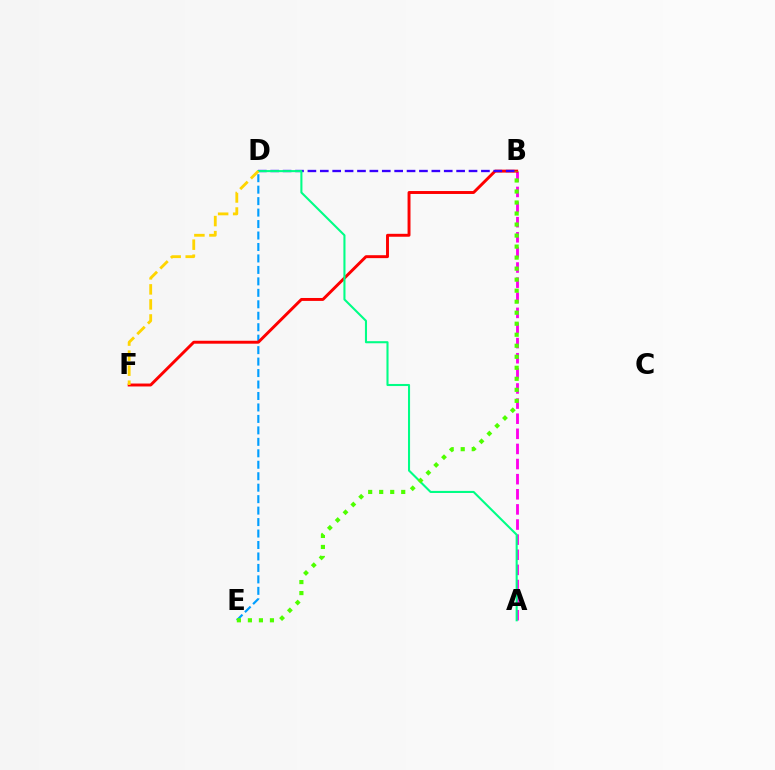{('D', 'E'): [{'color': '#009eff', 'line_style': 'dashed', 'thickness': 1.56}], ('A', 'B'): [{'color': '#ff00ed', 'line_style': 'dashed', 'thickness': 2.05}], ('B', 'F'): [{'color': '#ff0000', 'line_style': 'solid', 'thickness': 2.11}], ('B', 'D'): [{'color': '#3700ff', 'line_style': 'dashed', 'thickness': 1.68}], ('A', 'D'): [{'color': '#00ff86', 'line_style': 'solid', 'thickness': 1.5}], ('B', 'E'): [{'color': '#4fff00', 'line_style': 'dotted', 'thickness': 2.99}], ('D', 'F'): [{'color': '#ffd500', 'line_style': 'dashed', 'thickness': 2.04}]}